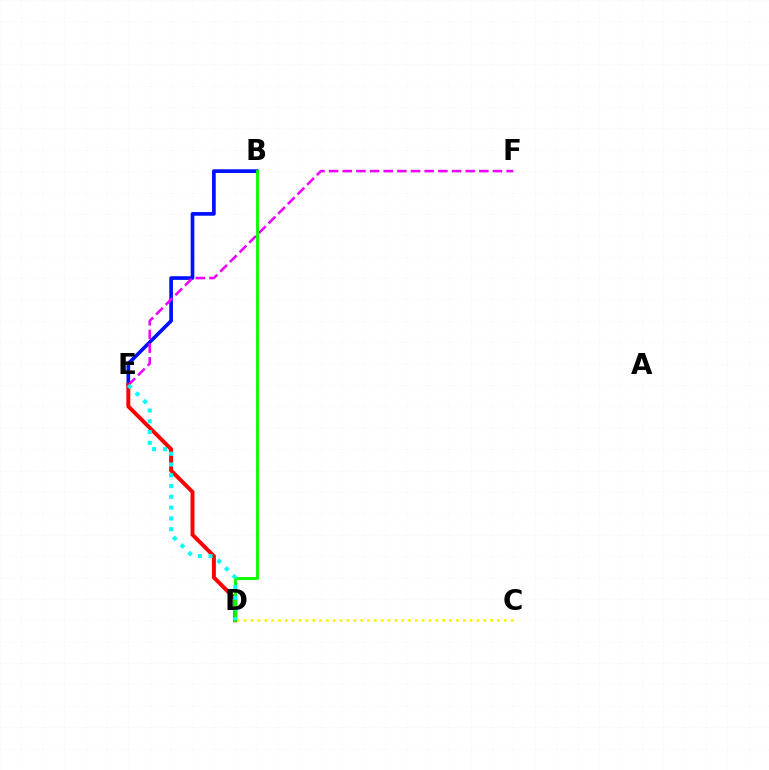{('B', 'E'): [{'color': '#0010ff', 'line_style': 'solid', 'thickness': 2.64}], ('E', 'F'): [{'color': '#ee00ff', 'line_style': 'dashed', 'thickness': 1.86}], ('D', 'E'): [{'color': '#ff0000', 'line_style': 'solid', 'thickness': 2.83}, {'color': '#00fff6', 'line_style': 'dotted', 'thickness': 2.93}], ('C', 'D'): [{'color': '#fcf500', 'line_style': 'dotted', 'thickness': 1.86}], ('B', 'D'): [{'color': '#08ff00', 'line_style': 'solid', 'thickness': 2.07}]}